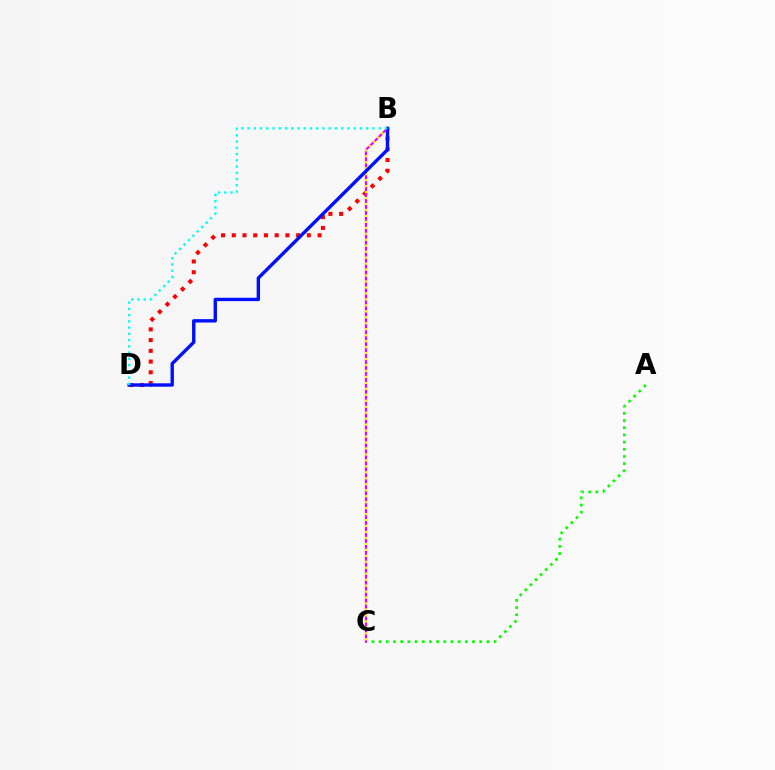{('B', 'D'): [{'color': '#ff0000', 'line_style': 'dotted', 'thickness': 2.91}, {'color': '#0010ff', 'line_style': 'solid', 'thickness': 2.43}, {'color': '#00fff6', 'line_style': 'dotted', 'thickness': 1.7}], ('A', 'C'): [{'color': '#08ff00', 'line_style': 'dotted', 'thickness': 1.95}], ('B', 'C'): [{'color': '#ee00ff', 'line_style': 'solid', 'thickness': 1.56}, {'color': '#fcf500', 'line_style': 'dotted', 'thickness': 1.62}]}